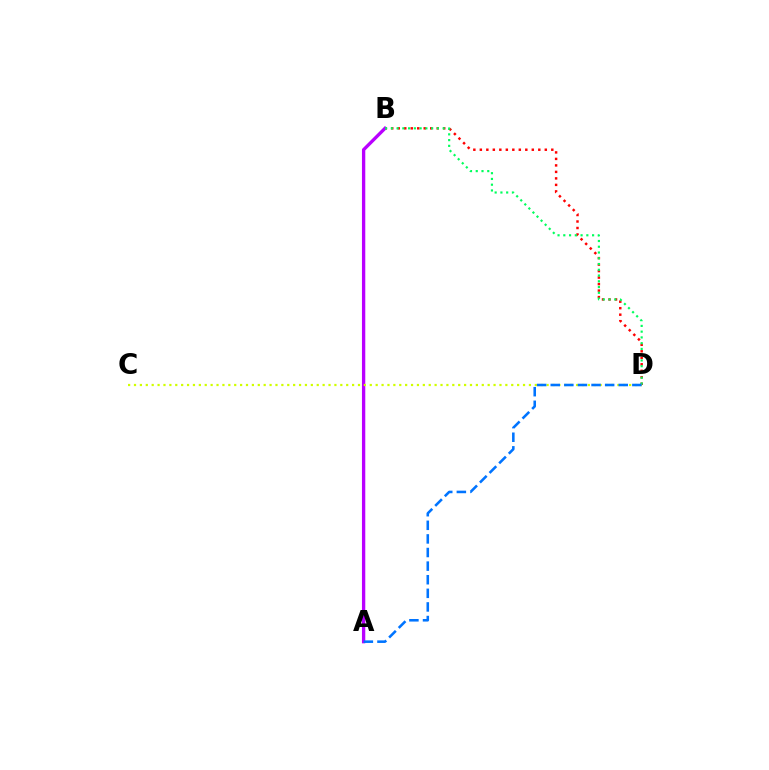{('B', 'D'): [{'color': '#ff0000', 'line_style': 'dotted', 'thickness': 1.76}, {'color': '#00ff5c', 'line_style': 'dotted', 'thickness': 1.56}], ('A', 'B'): [{'color': '#b900ff', 'line_style': 'solid', 'thickness': 2.39}], ('C', 'D'): [{'color': '#d1ff00', 'line_style': 'dotted', 'thickness': 1.6}], ('A', 'D'): [{'color': '#0074ff', 'line_style': 'dashed', 'thickness': 1.85}]}